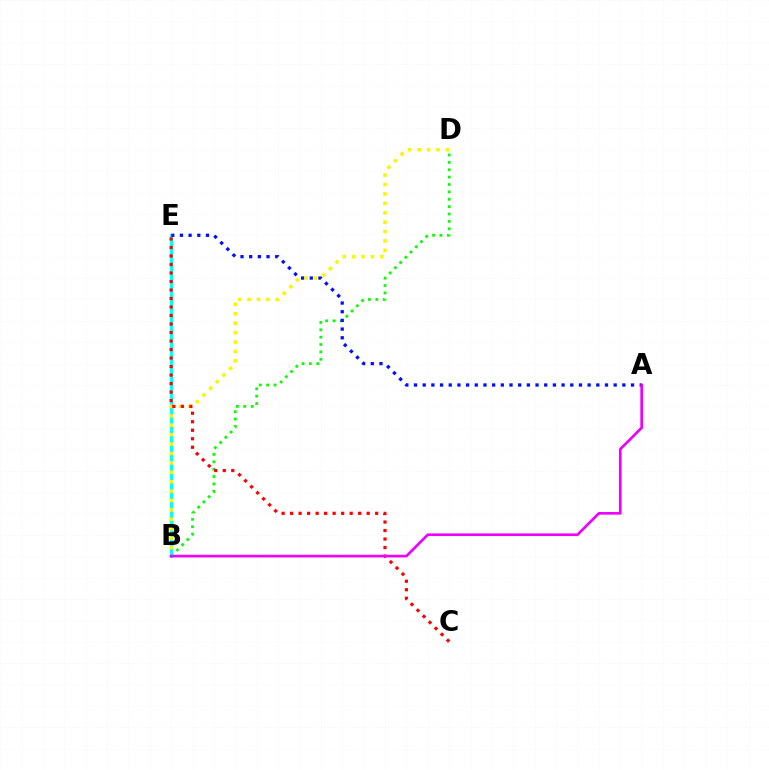{('B', 'D'): [{'color': '#08ff00', 'line_style': 'dotted', 'thickness': 2.0}, {'color': '#fcf500', 'line_style': 'dotted', 'thickness': 2.56}], ('B', 'E'): [{'color': '#00fff6', 'line_style': 'solid', 'thickness': 2.13}], ('A', 'E'): [{'color': '#0010ff', 'line_style': 'dotted', 'thickness': 2.36}], ('C', 'E'): [{'color': '#ff0000', 'line_style': 'dotted', 'thickness': 2.31}], ('A', 'B'): [{'color': '#ee00ff', 'line_style': 'solid', 'thickness': 1.92}]}